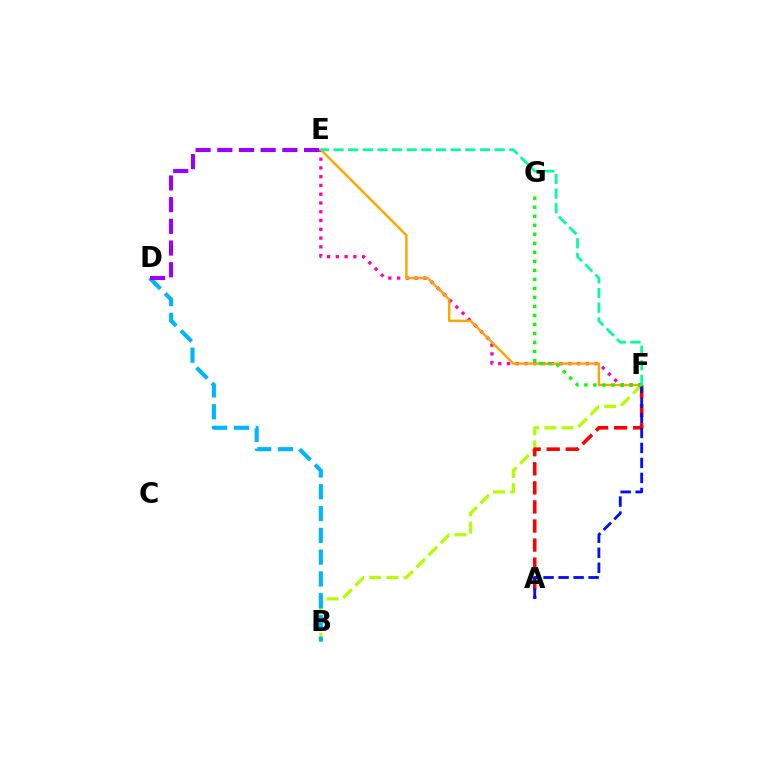{('B', 'F'): [{'color': '#b3ff00', 'line_style': 'dashed', 'thickness': 2.33}], ('A', 'F'): [{'color': '#ff0000', 'line_style': 'dashed', 'thickness': 2.59}, {'color': '#0010ff', 'line_style': 'dashed', 'thickness': 2.04}], ('B', 'D'): [{'color': '#00b5ff', 'line_style': 'dashed', 'thickness': 2.96}], ('E', 'F'): [{'color': '#ff00bd', 'line_style': 'dotted', 'thickness': 2.38}, {'color': '#ffa500', 'line_style': 'solid', 'thickness': 1.75}, {'color': '#00ff9d', 'line_style': 'dashed', 'thickness': 1.99}], ('D', 'E'): [{'color': '#9b00ff', 'line_style': 'dashed', 'thickness': 2.95}], ('F', 'G'): [{'color': '#08ff00', 'line_style': 'dotted', 'thickness': 2.45}]}